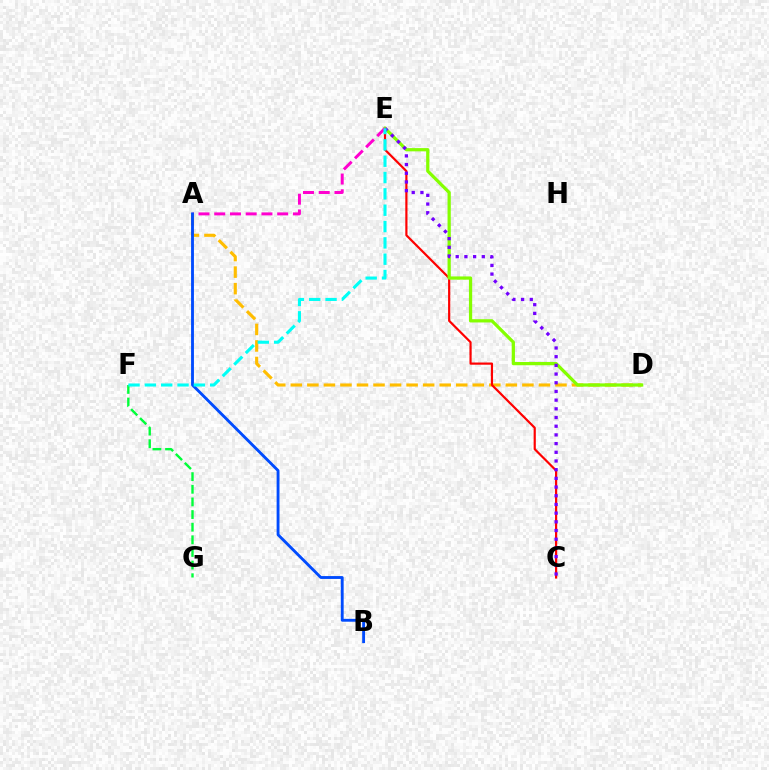{('A', 'D'): [{'color': '#ffbd00', 'line_style': 'dashed', 'thickness': 2.25}], ('C', 'E'): [{'color': '#ff0000', 'line_style': 'solid', 'thickness': 1.58}, {'color': '#7200ff', 'line_style': 'dotted', 'thickness': 2.36}], ('D', 'E'): [{'color': '#84ff00', 'line_style': 'solid', 'thickness': 2.34}], ('F', 'G'): [{'color': '#00ff39', 'line_style': 'dashed', 'thickness': 1.72}], ('A', 'E'): [{'color': '#ff00cf', 'line_style': 'dashed', 'thickness': 2.14}], ('A', 'B'): [{'color': '#004bff', 'line_style': 'solid', 'thickness': 2.06}], ('E', 'F'): [{'color': '#00fff6', 'line_style': 'dashed', 'thickness': 2.22}]}